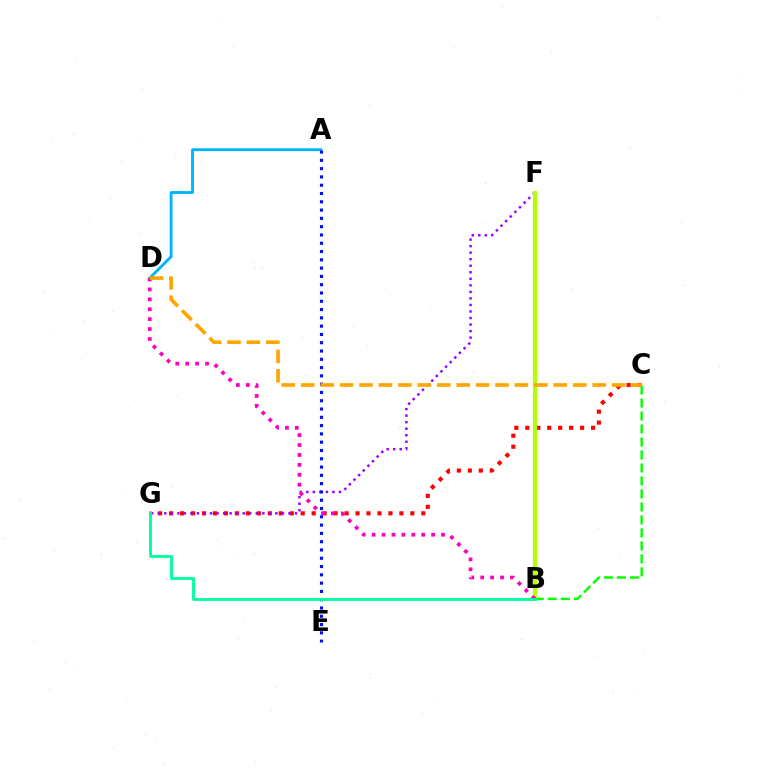{('C', 'G'): [{'color': '#ff0000', 'line_style': 'dotted', 'thickness': 2.98}], ('A', 'D'): [{'color': '#00b5ff', 'line_style': 'solid', 'thickness': 2.05}], ('F', 'G'): [{'color': '#9b00ff', 'line_style': 'dotted', 'thickness': 1.78}], ('A', 'E'): [{'color': '#0010ff', 'line_style': 'dotted', 'thickness': 2.25}], ('B', 'F'): [{'color': '#b3ff00', 'line_style': 'solid', 'thickness': 2.99}], ('B', 'C'): [{'color': '#08ff00', 'line_style': 'dashed', 'thickness': 1.76}], ('B', 'D'): [{'color': '#ff00bd', 'line_style': 'dotted', 'thickness': 2.69}], ('C', 'D'): [{'color': '#ffa500', 'line_style': 'dashed', 'thickness': 2.64}], ('B', 'G'): [{'color': '#00ff9d', 'line_style': 'solid', 'thickness': 2.04}]}